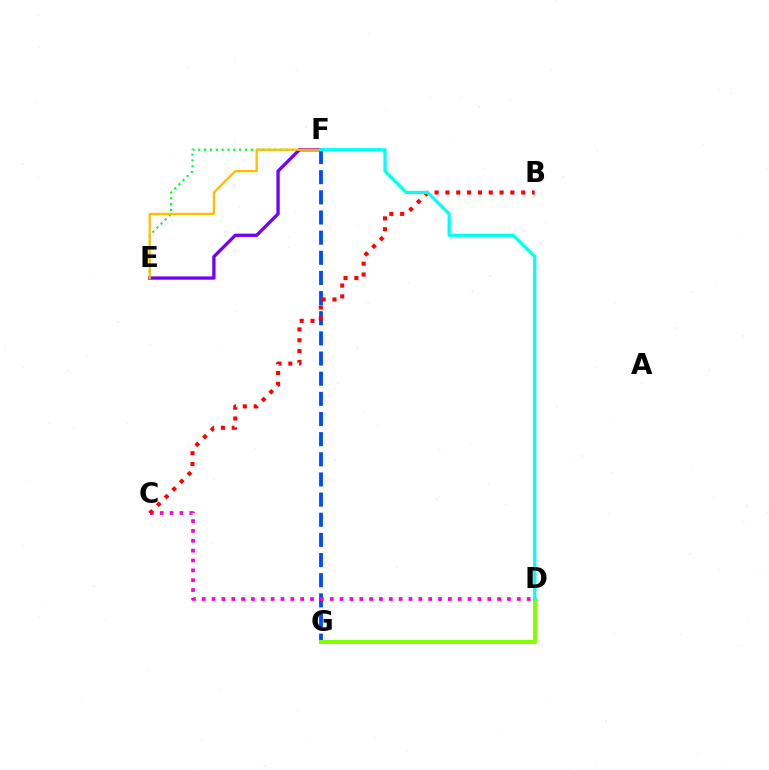{('F', 'G'): [{'color': '#004bff', 'line_style': 'dashed', 'thickness': 2.74}], ('D', 'G'): [{'color': '#84ff00', 'line_style': 'solid', 'thickness': 2.9}], ('E', 'F'): [{'color': '#00ff39', 'line_style': 'dotted', 'thickness': 1.59}, {'color': '#7200ff', 'line_style': 'solid', 'thickness': 2.37}, {'color': '#ffbd00', 'line_style': 'solid', 'thickness': 1.62}], ('C', 'D'): [{'color': '#ff00cf', 'line_style': 'dotted', 'thickness': 2.68}], ('B', 'C'): [{'color': '#ff0000', 'line_style': 'dotted', 'thickness': 2.94}], ('D', 'F'): [{'color': '#00fff6', 'line_style': 'solid', 'thickness': 2.33}]}